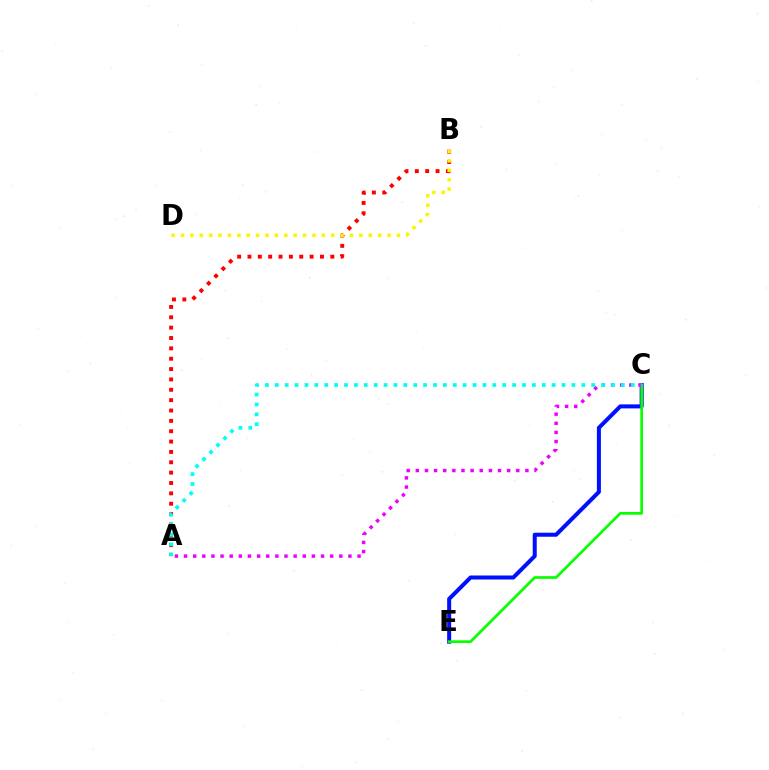{('C', 'E'): [{'color': '#0010ff', 'line_style': 'solid', 'thickness': 2.9}, {'color': '#08ff00', 'line_style': 'solid', 'thickness': 1.96}], ('A', 'B'): [{'color': '#ff0000', 'line_style': 'dotted', 'thickness': 2.81}], ('A', 'C'): [{'color': '#ee00ff', 'line_style': 'dotted', 'thickness': 2.48}, {'color': '#00fff6', 'line_style': 'dotted', 'thickness': 2.69}], ('B', 'D'): [{'color': '#fcf500', 'line_style': 'dotted', 'thickness': 2.55}]}